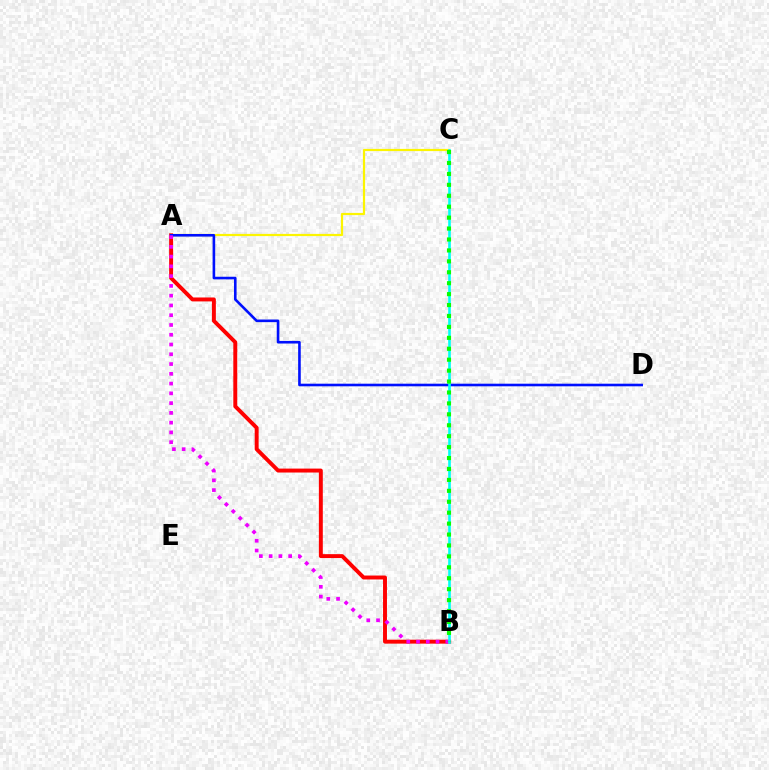{('A', 'B'): [{'color': '#ff0000', 'line_style': 'solid', 'thickness': 2.83}, {'color': '#ee00ff', 'line_style': 'dotted', 'thickness': 2.65}], ('A', 'C'): [{'color': '#fcf500', 'line_style': 'solid', 'thickness': 1.59}], ('A', 'D'): [{'color': '#0010ff', 'line_style': 'solid', 'thickness': 1.88}], ('B', 'C'): [{'color': '#00fff6', 'line_style': 'solid', 'thickness': 1.91}, {'color': '#08ff00', 'line_style': 'dotted', 'thickness': 2.97}]}